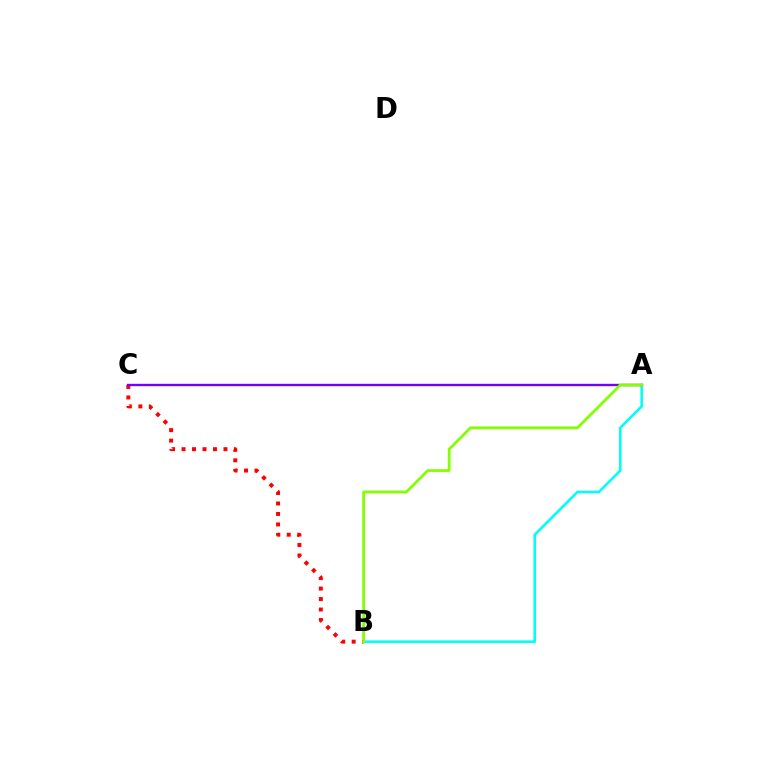{('A', 'B'): [{'color': '#00fff6', 'line_style': 'solid', 'thickness': 1.85}, {'color': '#84ff00', 'line_style': 'solid', 'thickness': 1.99}], ('B', 'C'): [{'color': '#ff0000', 'line_style': 'dotted', 'thickness': 2.85}], ('A', 'C'): [{'color': '#7200ff', 'line_style': 'solid', 'thickness': 1.7}]}